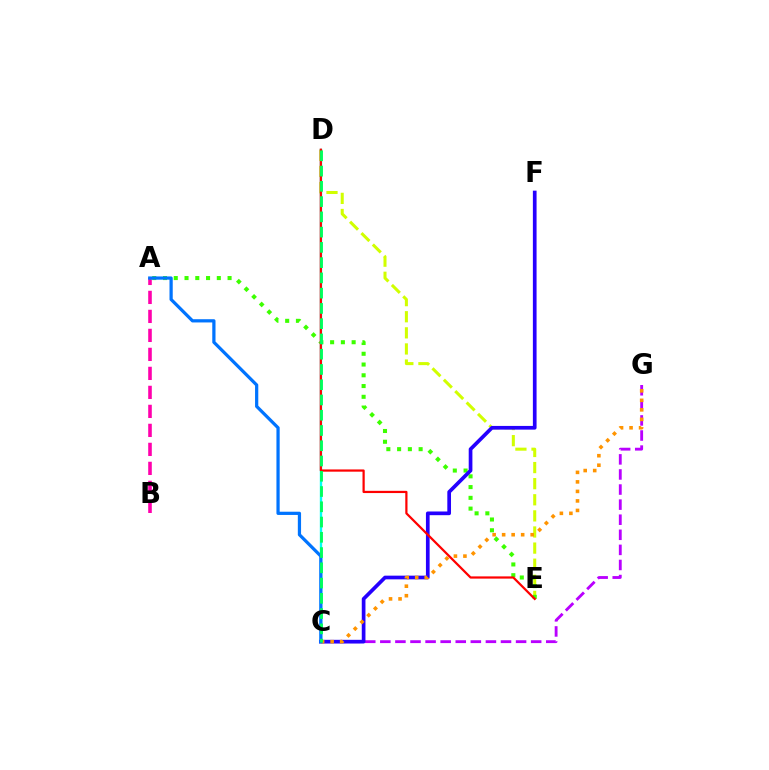{('C', 'G'): [{'color': '#b900ff', 'line_style': 'dashed', 'thickness': 2.05}, {'color': '#ff9400', 'line_style': 'dotted', 'thickness': 2.58}], ('A', 'B'): [{'color': '#ff00ac', 'line_style': 'dashed', 'thickness': 2.58}], ('D', 'E'): [{'color': '#d1ff00', 'line_style': 'dashed', 'thickness': 2.19}, {'color': '#ff0000', 'line_style': 'solid', 'thickness': 1.6}], ('A', 'E'): [{'color': '#3dff00', 'line_style': 'dotted', 'thickness': 2.92}], ('C', 'F'): [{'color': '#2500ff', 'line_style': 'solid', 'thickness': 2.66}], ('C', 'D'): [{'color': '#00fff6', 'line_style': 'solid', 'thickness': 1.71}, {'color': '#00ff5c', 'line_style': 'dashed', 'thickness': 2.07}], ('A', 'C'): [{'color': '#0074ff', 'line_style': 'solid', 'thickness': 2.33}]}